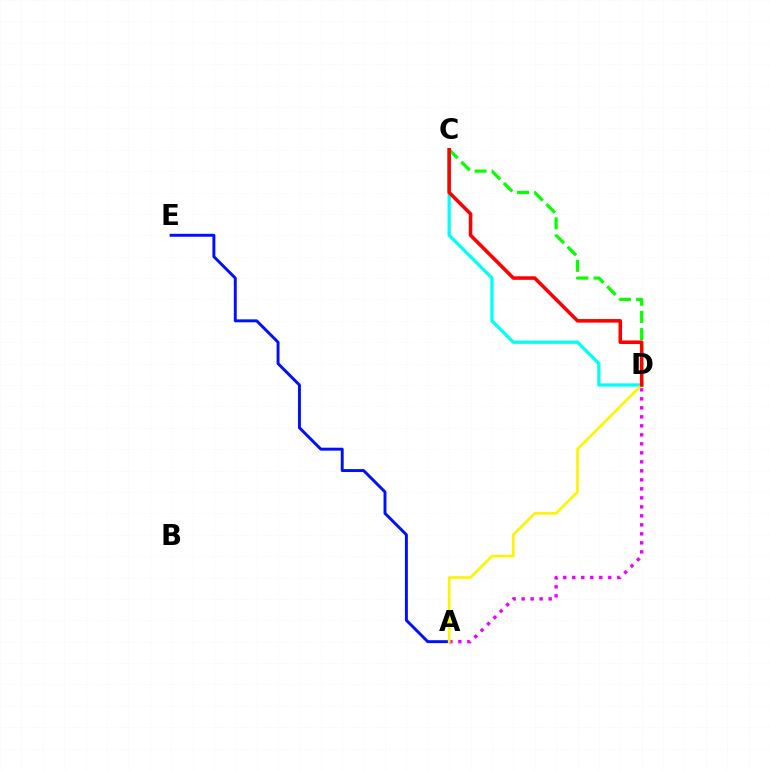{('C', 'D'): [{'color': '#00fff6', 'line_style': 'solid', 'thickness': 2.37}, {'color': '#08ff00', 'line_style': 'dashed', 'thickness': 2.33}, {'color': '#ff0000', 'line_style': 'solid', 'thickness': 2.56}], ('A', 'E'): [{'color': '#0010ff', 'line_style': 'solid', 'thickness': 2.12}], ('A', 'D'): [{'color': '#ee00ff', 'line_style': 'dotted', 'thickness': 2.45}, {'color': '#fcf500', 'line_style': 'solid', 'thickness': 1.9}]}